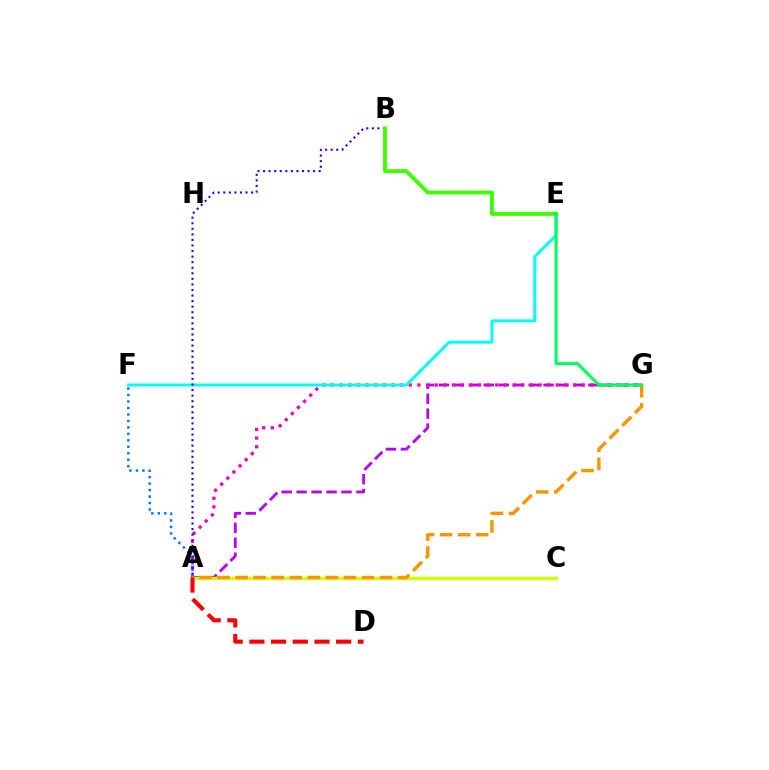{('A', 'G'): [{'color': '#b900ff', 'line_style': 'dashed', 'thickness': 2.03}, {'color': '#ff00ac', 'line_style': 'dotted', 'thickness': 2.35}, {'color': '#ff9400', 'line_style': 'dashed', 'thickness': 2.45}], ('A', 'C'): [{'color': '#d1ff00', 'line_style': 'solid', 'thickness': 2.44}], ('E', 'F'): [{'color': '#00fff6', 'line_style': 'solid', 'thickness': 2.1}], ('A', 'F'): [{'color': '#0074ff', 'line_style': 'dotted', 'thickness': 1.76}], ('A', 'B'): [{'color': '#2500ff', 'line_style': 'dotted', 'thickness': 1.51}], ('A', 'D'): [{'color': '#ff0000', 'line_style': 'dashed', 'thickness': 2.95}], ('B', 'E'): [{'color': '#3dff00', 'line_style': 'solid', 'thickness': 2.75}], ('E', 'G'): [{'color': '#00ff5c', 'line_style': 'solid', 'thickness': 2.21}]}